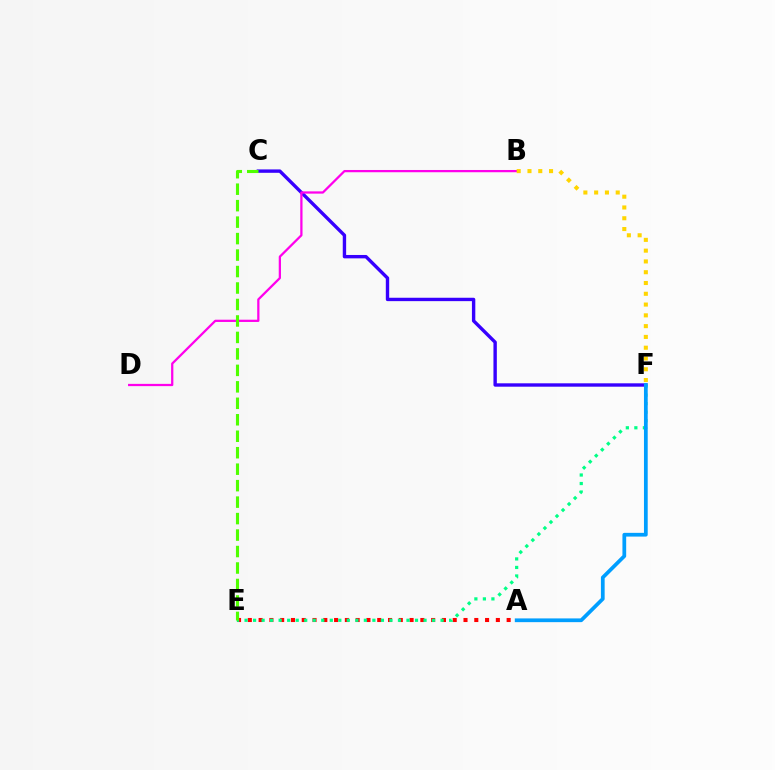{('A', 'E'): [{'color': '#ff0000', 'line_style': 'dotted', 'thickness': 2.93}], ('C', 'F'): [{'color': '#3700ff', 'line_style': 'solid', 'thickness': 2.44}], ('B', 'D'): [{'color': '#ff00ed', 'line_style': 'solid', 'thickness': 1.62}], ('E', 'F'): [{'color': '#00ff86', 'line_style': 'dotted', 'thickness': 2.32}], ('C', 'E'): [{'color': '#4fff00', 'line_style': 'dashed', 'thickness': 2.24}], ('A', 'F'): [{'color': '#009eff', 'line_style': 'solid', 'thickness': 2.69}], ('B', 'F'): [{'color': '#ffd500', 'line_style': 'dotted', 'thickness': 2.93}]}